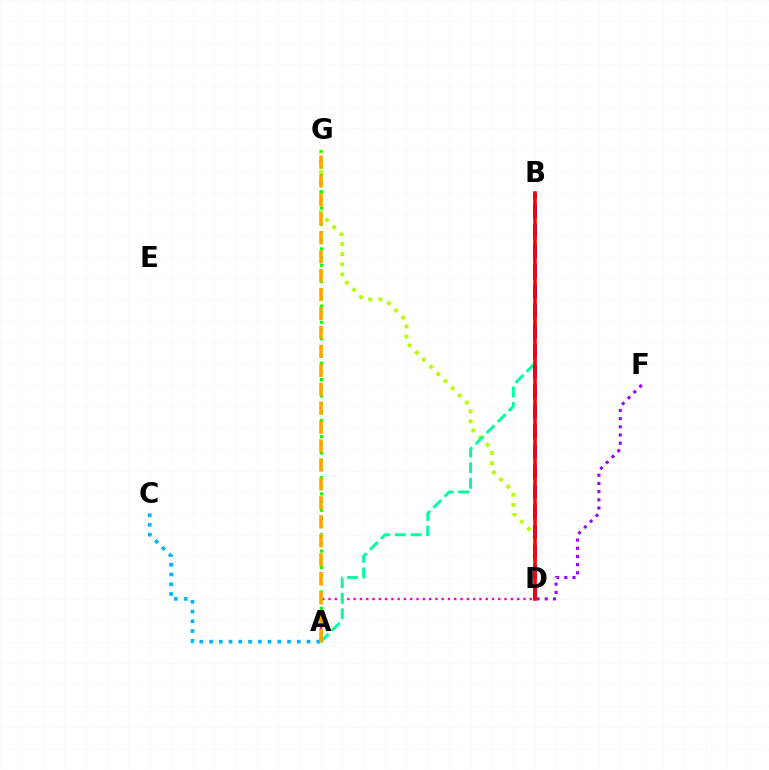{('A', 'C'): [{'color': '#00b5ff', 'line_style': 'dotted', 'thickness': 2.65}], ('D', 'G'): [{'color': '#b3ff00', 'line_style': 'dotted', 'thickness': 2.75}], ('D', 'F'): [{'color': '#9b00ff', 'line_style': 'dotted', 'thickness': 2.22}], ('A', 'D'): [{'color': '#ff00bd', 'line_style': 'dotted', 'thickness': 1.71}], ('A', 'G'): [{'color': '#08ff00', 'line_style': 'dotted', 'thickness': 2.22}, {'color': '#ffa500', 'line_style': 'dashed', 'thickness': 2.57}], ('A', 'B'): [{'color': '#00ff9d', 'line_style': 'dashed', 'thickness': 2.12}], ('B', 'D'): [{'color': '#0010ff', 'line_style': 'dashed', 'thickness': 2.72}, {'color': '#ff0000', 'line_style': 'solid', 'thickness': 2.6}]}